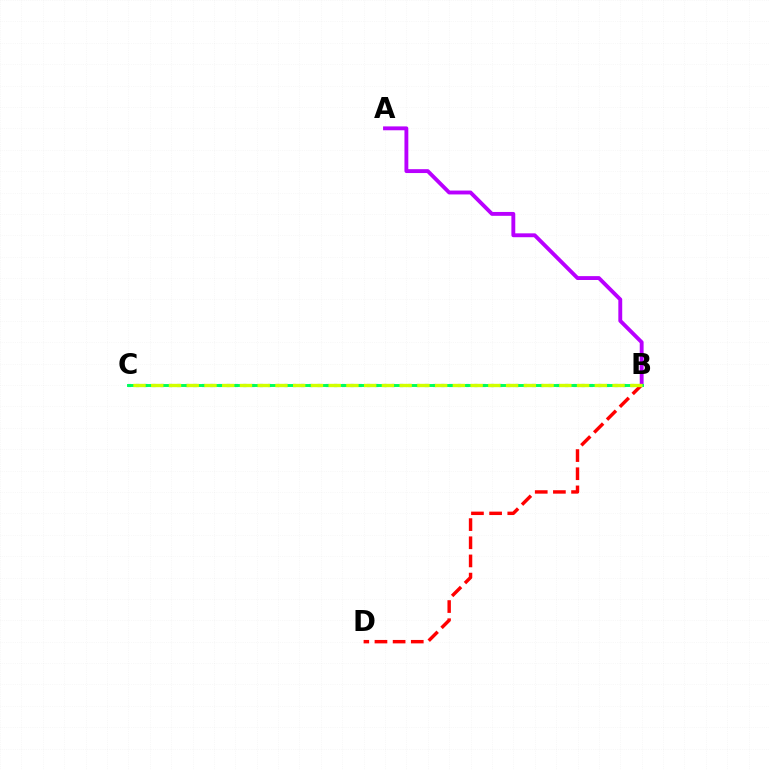{('B', 'D'): [{'color': '#ff0000', 'line_style': 'dashed', 'thickness': 2.47}], ('B', 'C'): [{'color': '#0074ff', 'line_style': 'dotted', 'thickness': 2.24}, {'color': '#00ff5c', 'line_style': 'solid', 'thickness': 2.11}, {'color': '#d1ff00', 'line_style': 'dashed', 'thickness': 2.41}], ('A', 'B'): [{'color': '#b900ff', 'line_style': 'solid', 'thickness': 2.79}]}